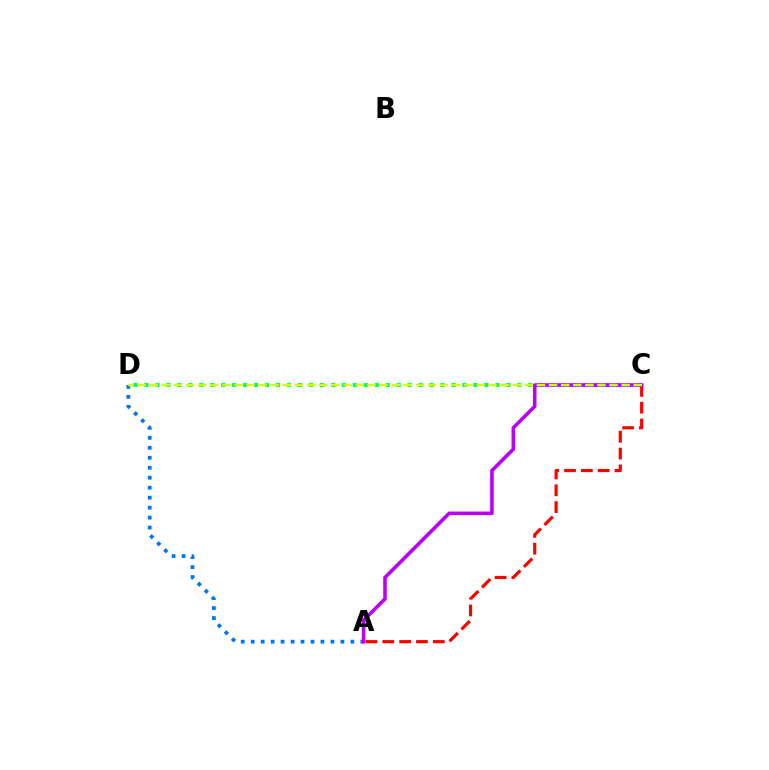{('A', 'D'): [{'color': '#0074ff', 'line_style': 'dotted', 'thickness': 2.71}], ('A', 'C'): [{'color': '#ff0000', 'line_style': 'dashed', 'thickness': 2.28}, {'color': '#b900ff', 'line_style': 'solid', 'thickness': 2.57}], ('C', 'D'): [{'color': '#00ff5c', 'line_style': 'dotted', 'thickness': 2.98}, {'color': '#d1ff00', 'line_style': 'dashed', 'thickness': 1.64}]}